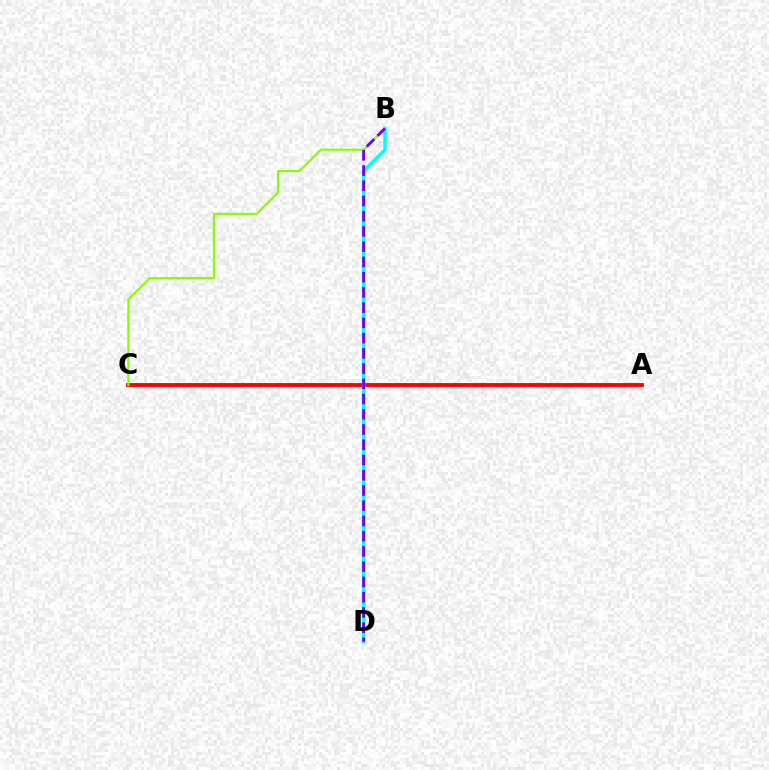{('A', 'C'): [{'color': '#ff0000', 'line_style': 'solid', 'thickness': 2.79}], ('B', 'D'): [{'color': '#00fff6', 'line_style': 'solid', 'thickness': 2.49}, {'color': '#7200ff', 'line_style': 'dashed', 'thickness': 2.07}], ('B', 'C'): [{'color': '#84ff00', 'line_style': 'solid', 'thickness': 1.52}]}